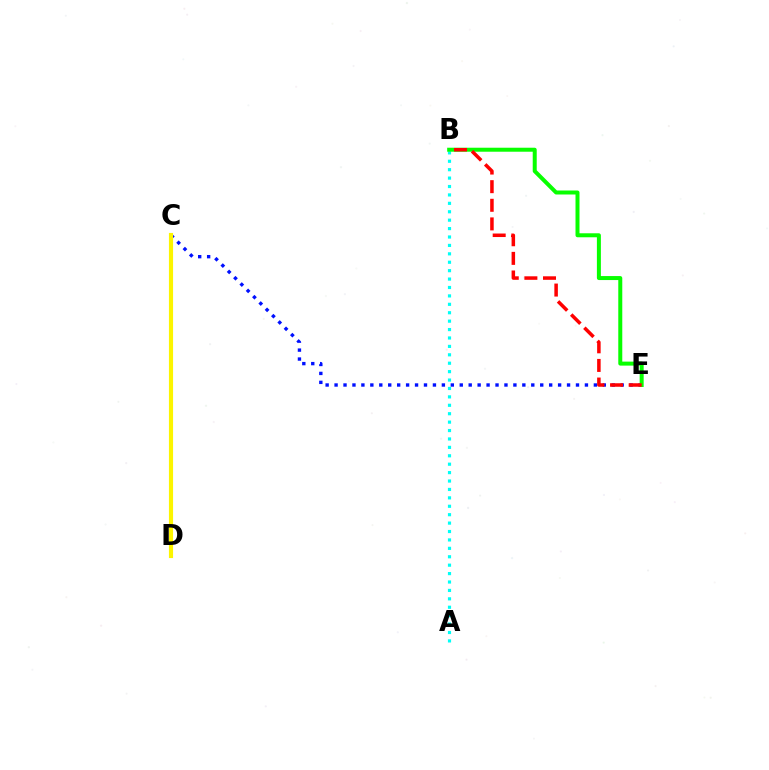{('A', 'B'): [{'color': '#00fff6', 'line_style': 'dotted', 'thickness': 2.29}], ('C', 'E'): [{'color': '#0010ff', 'line_style': 'dotted', 'thickness': 2.43}], ('B', 'E'): [{'color': '#08ff00', 'line_style': 'solid', 'thickness': 2.88}, {'color': '#ff0000', 'line_style': 'dashed', 'thickness': 2.53}], ('C', 'D'): [{'color': '#ee00ff', 'line_style': 'dotted', 'thickness': 2.87}, {'color': '#fcf500', 'line_style': 'solid', 'thickness': 2.98}]}